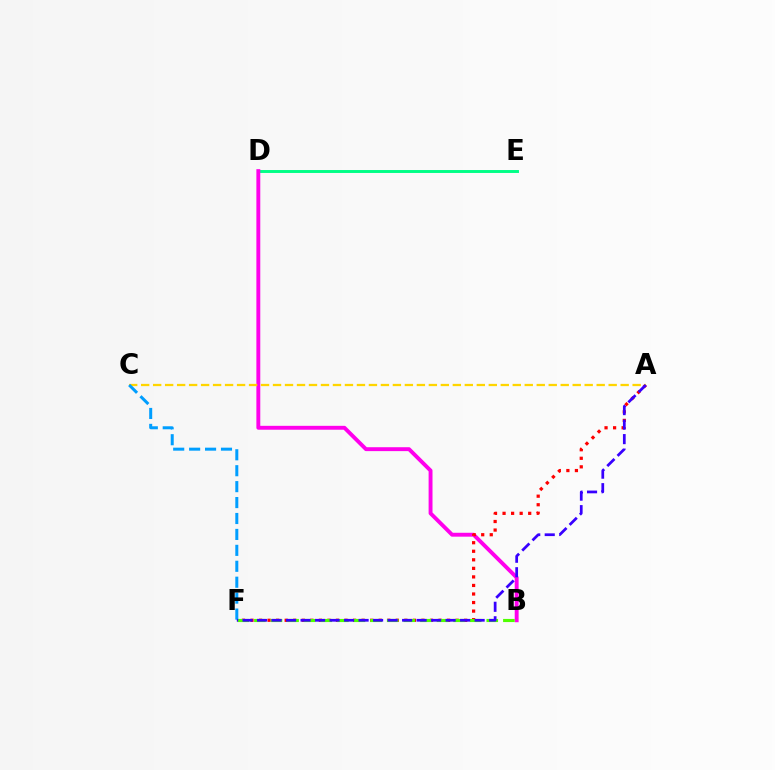{('D', 'E'): [{'color': '#00ff86', 'line_style': 'solid', 'thickness': 2.11}], ('B', 'D'): [{'color': '#ff00ed', 'line_style': 'solid', 'thickness': 2.81}], ('A', 'F'): [{'color': '#ff0000', 'line_style': 'dotted', 'thickness': 2.32}, {'color': '#3700ff', 'line_style': 'dashed', 'thickness': 1.97}], ('A', 'C'): [{'color': '#ffd500', 'line_style': 'dashed', 'thickness': 1.63}], ('B', 'F'): [{'color': '#4fff00', 'line_style': 'dashed', 'thickness': 2.26}], ('C', 'F'): [{'color': '#009eff', 'line_style': 'dashed', 'thickness': 2.16}]}